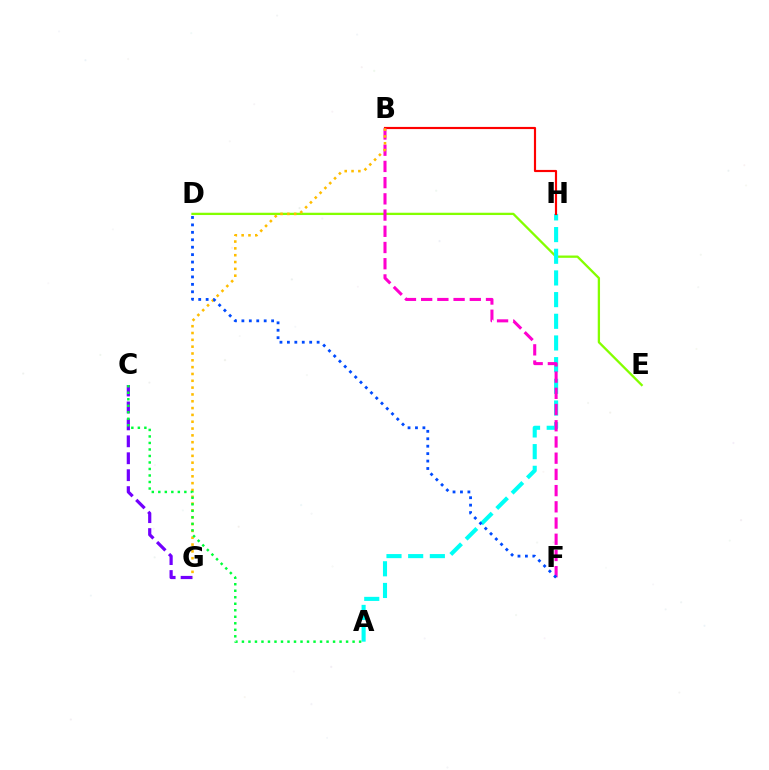{('D', 'E'): [{'color': '#84ff00', 'line_style': 'solid', 'thickness': 1.66}], ('C', 'G'): [{'color': '#7200ff', 'line_style': 'dashed', 'thickness': 2.3}], ('A', 'H'): [{'color': '#00fff6', 'line_style': 'dashed', 'thickness': 2.94}], ('B', 'H'): [{'color': '#ff0000', 'line_style': 'solid', 'thickness': 1.56}], ('B', 'F'): [{'color': '#ff00cf', 'line_style': 'dashed', 'thickness': 2.2}], ('B', 'G'): [{'color': '#ffbd00', 'line_style': 'dotted', 'thickness': 1.85}], ('A', 'C'): [{'color': '#00ff39', 'line_style': 'dotted', 'thickness': 1.77}], ('D', 'F'): [{'color': '#004bff', 'line_style': 'dotted', 'thickness': 2.02}]}